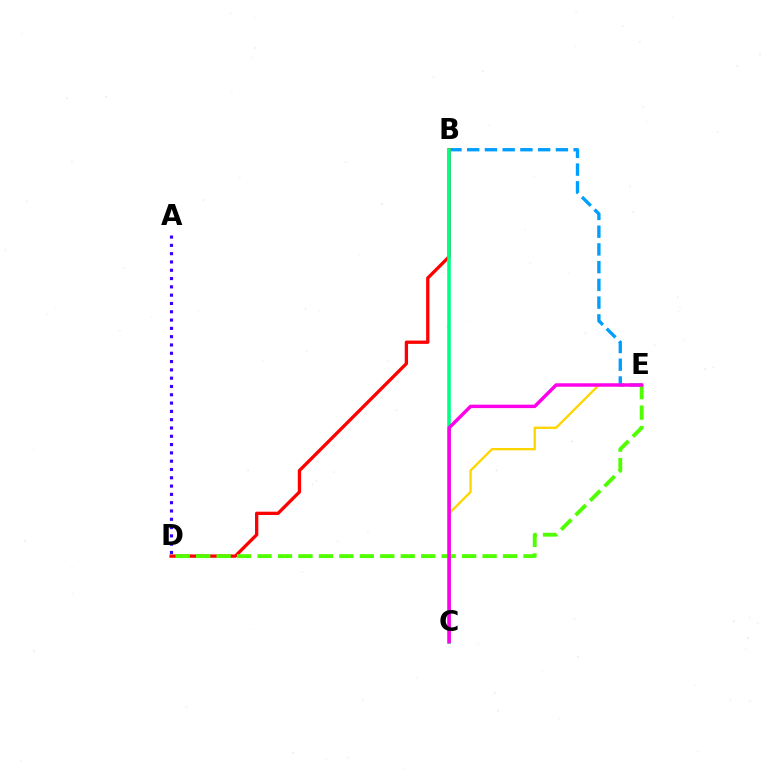{('B', 'E'): [{'color': '#009eff', 'line_style': 'dashed', 'thickness': 2.41}], ('B', 'D'): [{'color': '#ff0000', 'line_style': 'solid', 'thickness': 2.38}], ('C', 'E'): [{'color': '#ffd500', 'line_style': 'solid', 'thickness': 1.67}, {'color': '#ff00ed', 'line_style': 'solid', 'thickness': 2.49}], ('B', 'C'): [{'color': '#00ff86', 'line_style': 'solid', 'thickness': 2.58}], ('D', 'E'): [{'color': '#4fff00', 'line_style': 'dashed', 'thickness': 2.78}], ('A', 'D'): [{'color': '#3700ff', 'line_style': 'dotted', 'thickness': 2.26}]}